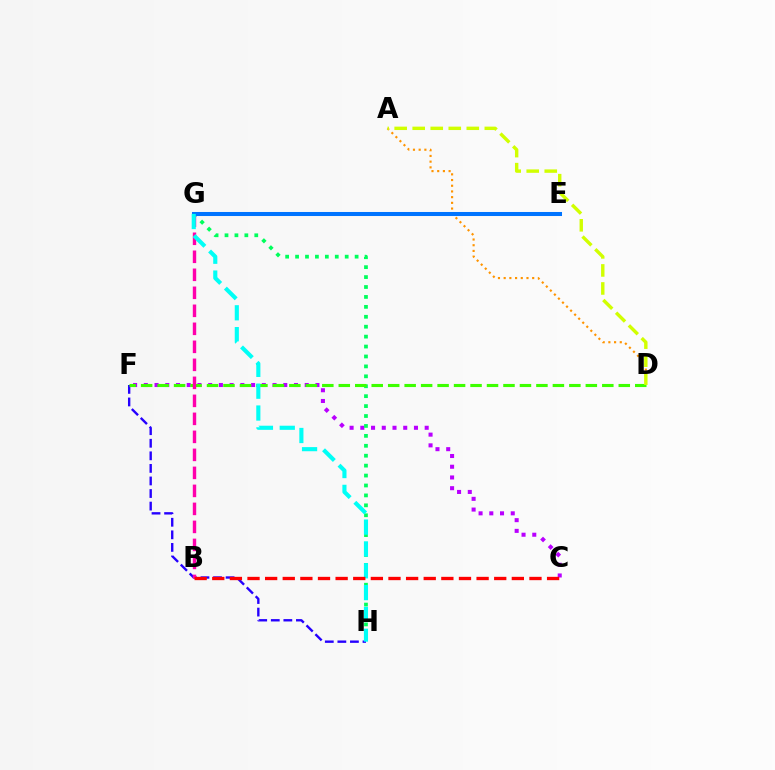{('C', 'F'): [{'color': '#b900ff', 'line_style': 'dotted', 'thickness': 2.91}], ('G', 'H'): [{'color': '#00ff5c', 'line_style': 'dotted', 'thickness': 2.7}, {'color': '#00fff6', 'line_style': 'dashed', 'thickness': 2.97}], ('F', 'H'): [{'color': '#2500ff', 'line_style': 'dashed', 'thickness': 1.71}], ('D', 'F'): [{'color': '#3dff00', 'line_style': 'dashed', 'thickness': 2.24}], ('B', 'G'): [{'color': '#ff00ac', 'line_style': 'dashed', 'thickness': 2.45}], ('A', 'D'): [{'color': '#ff9400', 'line_style': 'dotted', 'thickness': 1.55}, {'color': '#d1ff00', 'line_style': 'dashed', 'thickness': 2.45}], ('E', 'G'): [{'color': '#0074ff', 'line_style': 'solid', 'thickness': 2.91}], ('B', 'C'): [{'color': '#ff0000', 'line_style': 'dashed', 'thickness': 2.39}]}